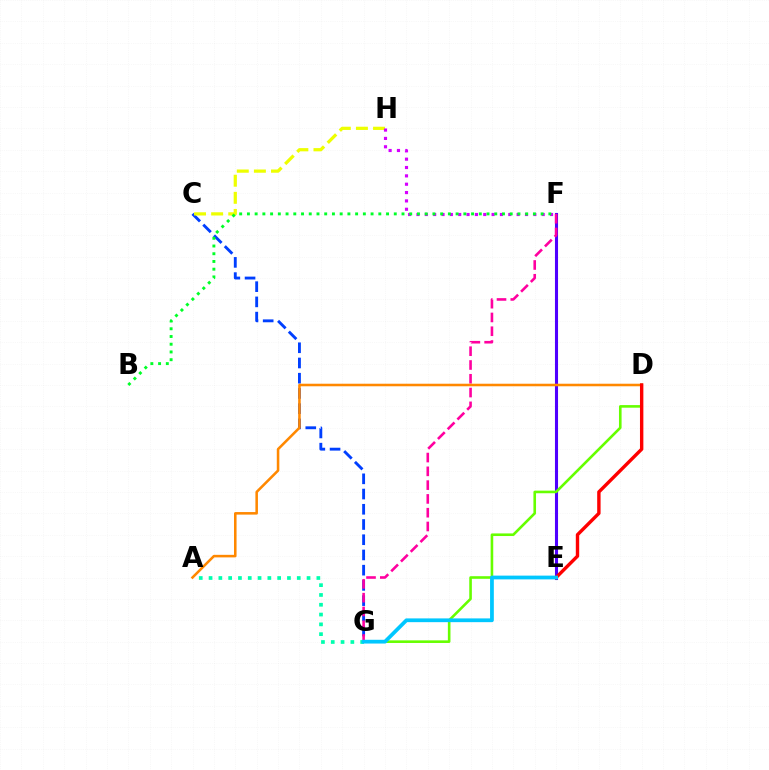{('E', 'F'): [{'color': '#4f00ff', 'line_style': 'solid', 'thickness': 2.22}], ('C', 'G'): [{'color': '#003fff', 'line_style': 'dashed', 'thickness': 2.07}], ('C', 'H'): [{'color': '#eeff00', 'line_style': 'dashed', 'thickness': 2.32}], ('D', 'G'): [{'color': '#66ff00', 'line_style': 'solid', 'thickness': 1.88}], ('A', 'G'): [{'color': '#00ffaf', 'line_style': 'dotted', 'thickness': 2.66}], ('F', 'G'): [{'color': '#ff00a0', 'line_style': 'dashed', 'thickness': 1.87}], ('F', 'H'): [{'color': '#d600ff', 'line_style': 'dotted', 'thickness': 2.27}], ('A', 'D'): [{'color': '#ff8800', 'line_style': 'solid', 'thickness': 1.84}], ('B', 'F'): [{'color': '#00ff27', 'line_style': 'dotted', 'thickness': 2.1}], ('D', 'E'): [{'color': '#ff0000', 'line_style': 'solid', 'thickness': 2.44}], ('E', 'G'): [{'color': '#00c7ff', 'line_style': 'solid', 'thickness': 2.71}]}